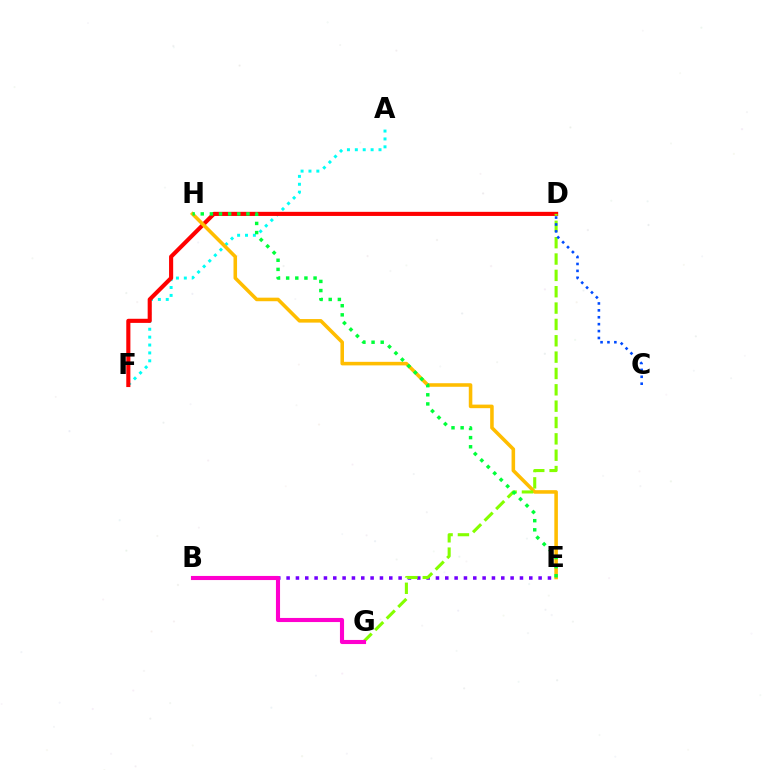{('A', 'F'): [{'color': '#00fff6', 'line_style': 'dotted', 'thickness': 2.14}], ('D', 'F'): [{'color': '#ff0000', 'line_style': 'solid', 'thickness': 2.96}], ('B', 'E'): [{'color': '#7200ff', 'line_style': 'dotted', 'thickness': 2.54}], ('E', 'H'): [{'color': '#ffbd00', 'line_style': 'solid', 'thickness': 2.56}, {'color': '#00ff39', 'line_style': 'dotted', 'thickness': 2.48}], ('D', 'G'): [{'color': '#84ff00', 'line_style': 'dashed', 'thickness': 2.22}], ('C', 'D'): [{'color': '#004bff', 'line_style': 'dotted', 'thickness': 1.88}], ('B', 'G'): [{'color': '#ff00cf', 'line_style': 'solid', 'thickness': 2.96}]}